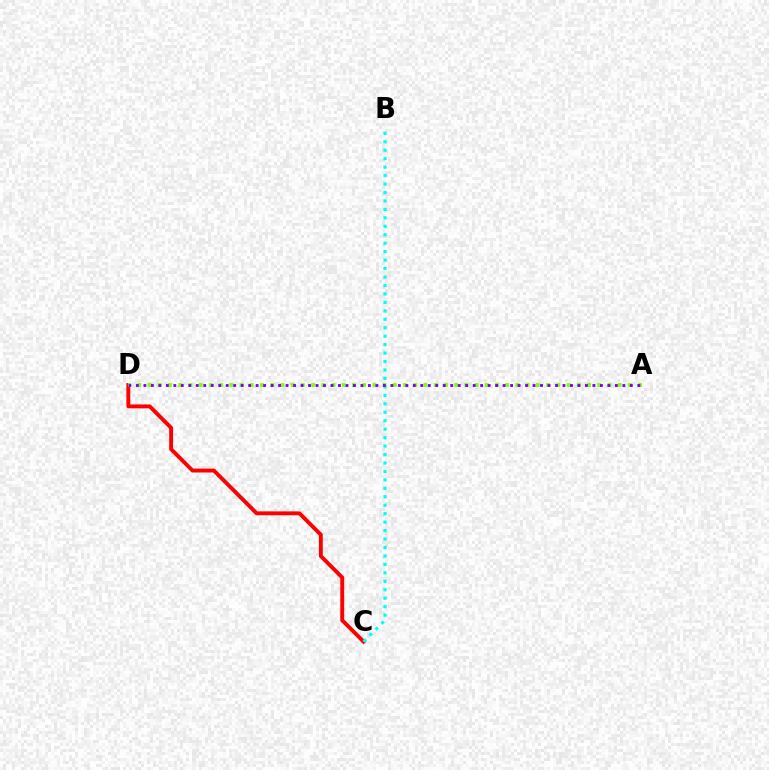{('C', 'D'): [{'color': '#ff0000', 'line_style': 'solid', 'thickness': 2.8}], ('B', 'C'): [{'color': '#00fff6', 'line_style': 'dotted', 'thickness': 2.3}], ('A', 'D'): [{'color': '#84ff00', 'line_style': 'dotted', 'thickness': 2.78}, {'color': '#7200ff', 'line_style': 'dotted', 'thickness': 2.03}]}